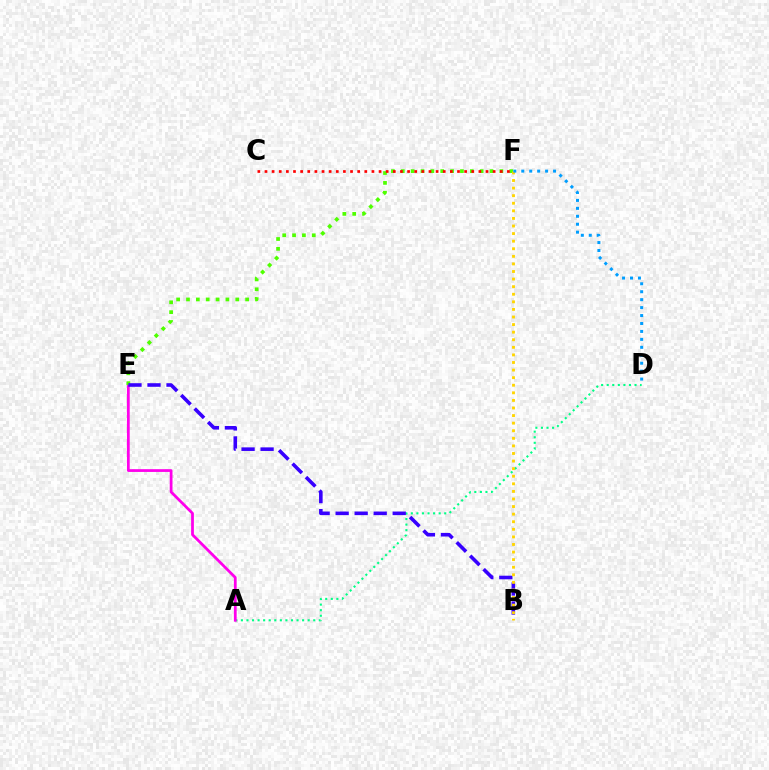{('A', 'D'): [{'color': '#00ff86', 'line_style': 'dotted', 'thickness': 1.51}], ('A', 'E'): [{'color': '#ff00ed', 'line_style': 'solid', 'thickness': 1.99}], ('E', 'F'): [{'color': '#4fff00', 'line_style': 'dotted', 'thickness': 2.68}], ('B', 'E'): [{'color': '#3700ff', 'line_style': 'dashed', 'thickness': 2.58}], ('C', 'F'): [{'color': '#ff0000', 'line_style': 'dotted', 'thickness': 1.94}], ('B', 'F'): [{'color': '#ffd500', 'line_style': 'dotted', 'thickness': 2.06}], ('D', 'F'): [{'color': '#009eff', 'line_style': 'dotted', 'thickness': 2.16}]}